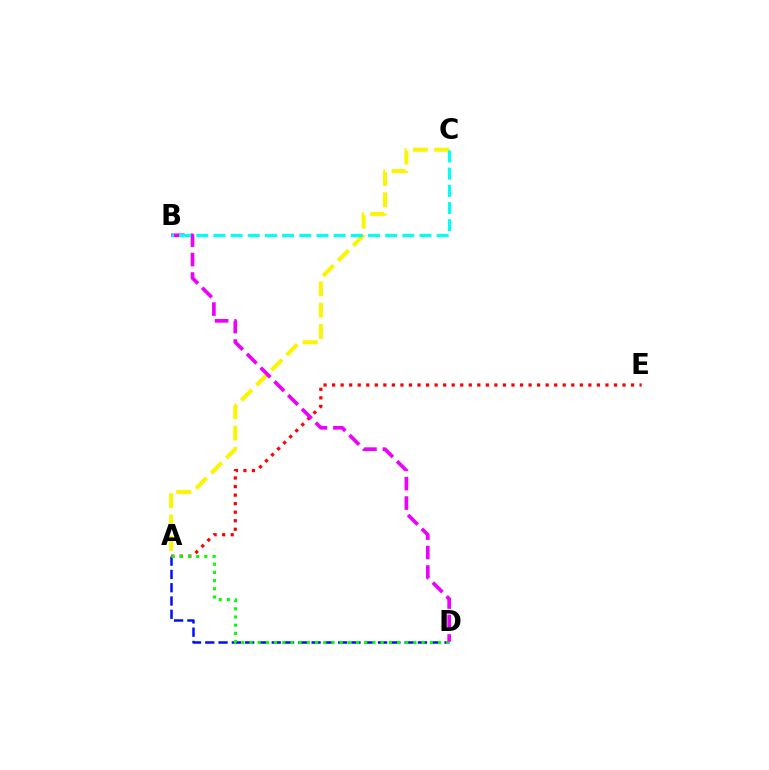{('A', 'D'): [{'color': '#0010ff', 'line_style': 'dashed', 'thickness': 1.81}, {'color': '#08ff00', 'line_style': 'dotted', 'thickness': 2.23}], ('A', 'E'): [{'color': '#ff0000', 'line_style': 'dotted', 'thickness': 2.32}], ('A', 'C'): [{'color': '#fcf500', 'line_style': 'dashed', 'thickness': 2.9}], ('B', 'D'): [{'color': '#ee00ff', 'line_style': 'dashed', 'thickness': 2.64}], ('B', 'C'): [{'color': '#00fff6', 'line_style': 'dashed', 'thickness': 2.33}]}